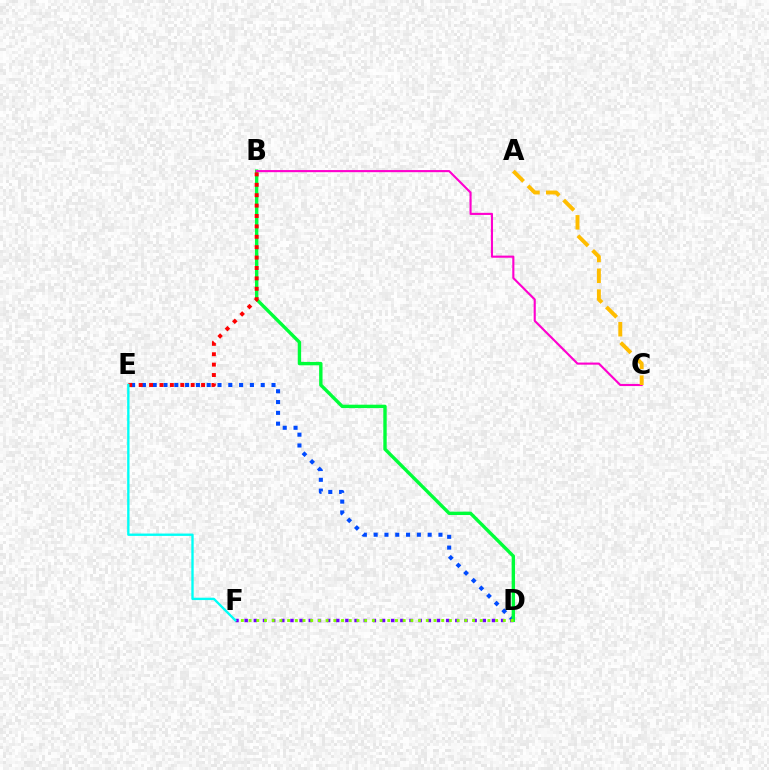{('D', 'E'): [{'color': '#004bff', 'line_style': 'dotted', 'thickness': 2.93}], ('D', 'F'): [{'color': '#7200ff', 'line_style': 'dotted', 'thickness': 2.49}, {'color': '#84ff00', 'line_style': 'dotted', 'thickness': 2.09}], ('B', 'D'): [{'color': '#00ff39', 'line_style': 'solid', 'thickness': 2.44}], ('B', 'C'): [{'color': '#ff00cf', 'line_style': 'solid', 'thickness': 1.53}], ('A', 'C'): [{'color': '#ffbd00', 'line_style': 'dashed', 'thickness': 2.82}], ('B', 'E'): [{'color': '#ff0000', 'line_style': 'dotted', 'thickness': 2.82}], ('E', 'F'): [{'color': '#00fff6', 'line_style': 'solid', 'thickness': 1.7}]}